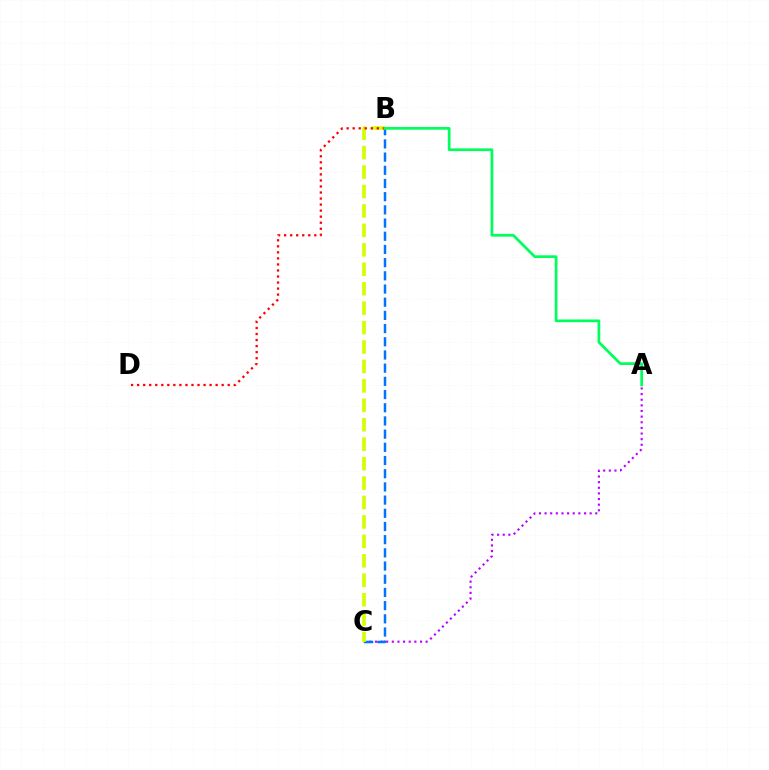{('A', 'C'): [{'color': '#b900ff', 'line_style': 'dotted', 'thickness': 1.53}], ('B', 'C'): [{'color': '#0074ff', 'line_style': 'dashed', 'thickness': 1.79}, {'color': '#d1ff00', 'line_style': 'dashed', 'thickness': 2.64}], ('B', 'D'): [{'color': '#ff0000', 'line_style': 'dotted', 'thickness': 1.64}], ('A', 'B'): [{'color': '#00ff5c', 'line_style': 'solid', 'thickness': 1.97}]}